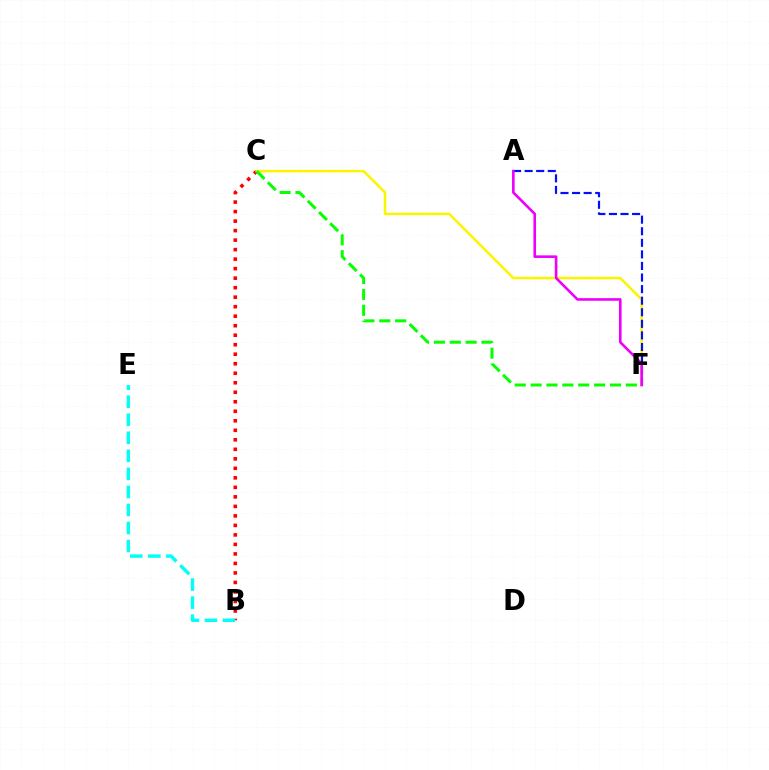{('B', 'C'): [{'color': '#ff0000', 'line_style': 'dotted', 'thickness': 2.58}], ('C', 'F'): [{'color': '#fcf500', 'line_style': 'solid', 'thickness': 1.81}, {'color': '#08ff00', 'line_style': 'dashed', 'thickness': 2.16}], ('A', 'F'): [{'color': '#0010ff', 'line_style': 'dashed', 'thickness': 1.57}, {'color': '#ee00ff', 'line_style': 'solid', 'thickness': 1.89}], ('B', 'E'): [{'color': '#00fff6', 'line_style': 'dashed', 'thickness': 2.45}]}